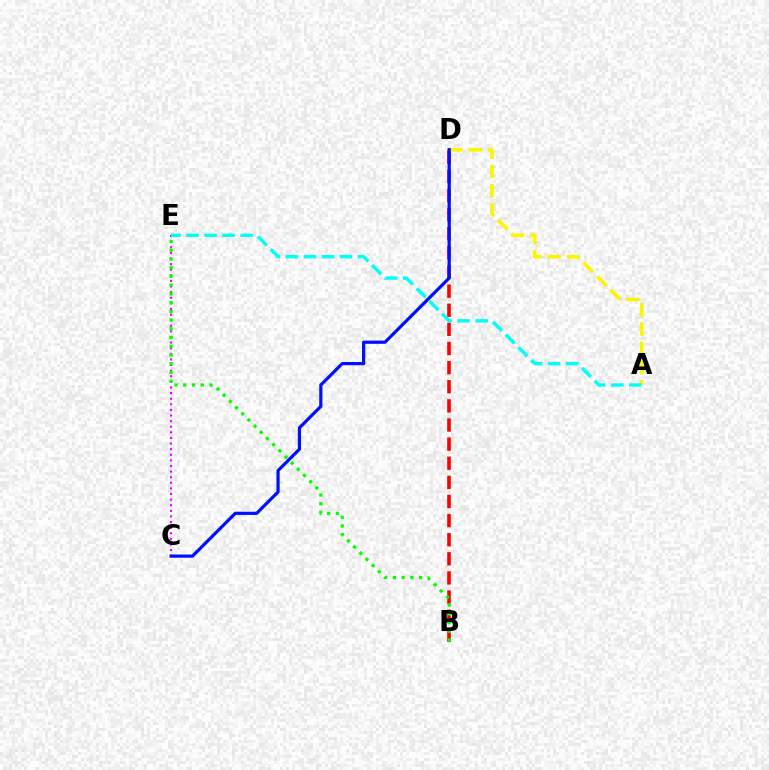{('C', 'E'): [{'color': '#ee00ff', 'line_style': 'dotted', 'thickness': 1.52}], ('B', 'D'): [{'color': '#ff0000', 'line_style': 'dashed', 'thickness': 2.6}], ('A', 'D'): [{'color': '#fcf500', 'line_style': 'dashed', 'thickness': 2.62}], ('B', 'E'): [{'color': '#08ff00', 'line_style': 'dotted', 'thickness': 2.37}], ('A', 'E'): [{'color': '#00fff6', 'line_style': 'dashed', 'thickness': 2.45}], ('C', 'D'): [{'color': '#0010ff', 'line_style': 'solid', 'thickness': 2.31}]}